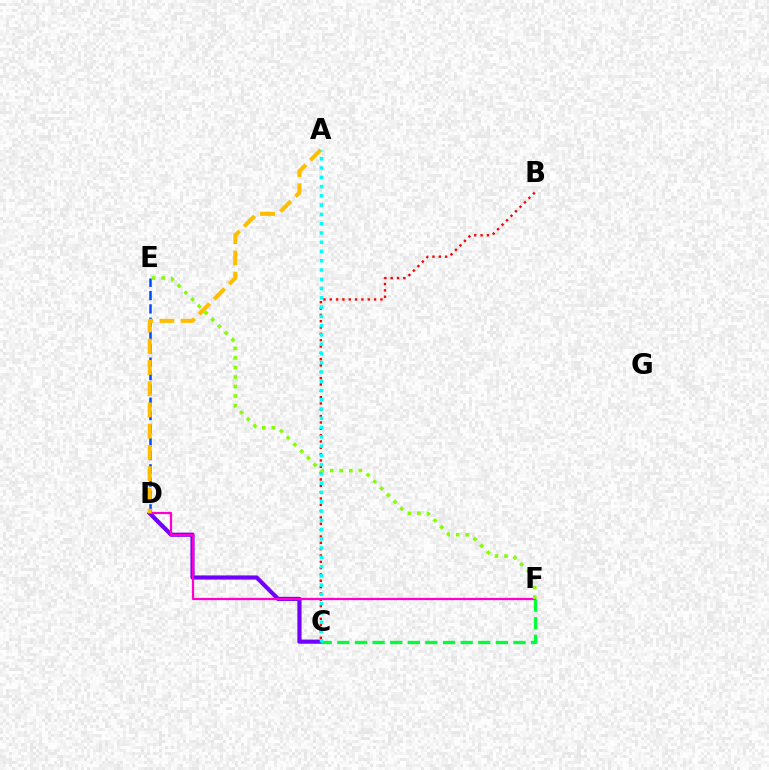{('B', 'C'): [{'color': '#ff0000', 'line_style': 'dotted', 'thickness': 1.72}], ('C', 'D'): [{'color': '#7200ff', 'line_style': 'solid', 'thickness': 2.99}], ('D', 'F'): [{'color': '#ff00cf', 'line_style': 'solid', 'thickness': 1.61}], ('C', 'F'): [{'color': '#00ff39', 'line_style': 'dashed', 'thickness': 2.39}], ('D', 'E'): [{'color': '#004bff', 'line_style': 'dashed', 'thickness': 1.81}], ('A', 'D'): [{'color': '#ffbd00', 'line_style': 'dashed', 'thickness': 2.89}], ('A', 'C'): [{'color': '#00fff6', 'line_style': 'dotted', 'thickness': 2.52}], ('E', 'F'): [{'color': '#84ff00', 'line_style': 'dotted', 'thickness': 2.59}]}